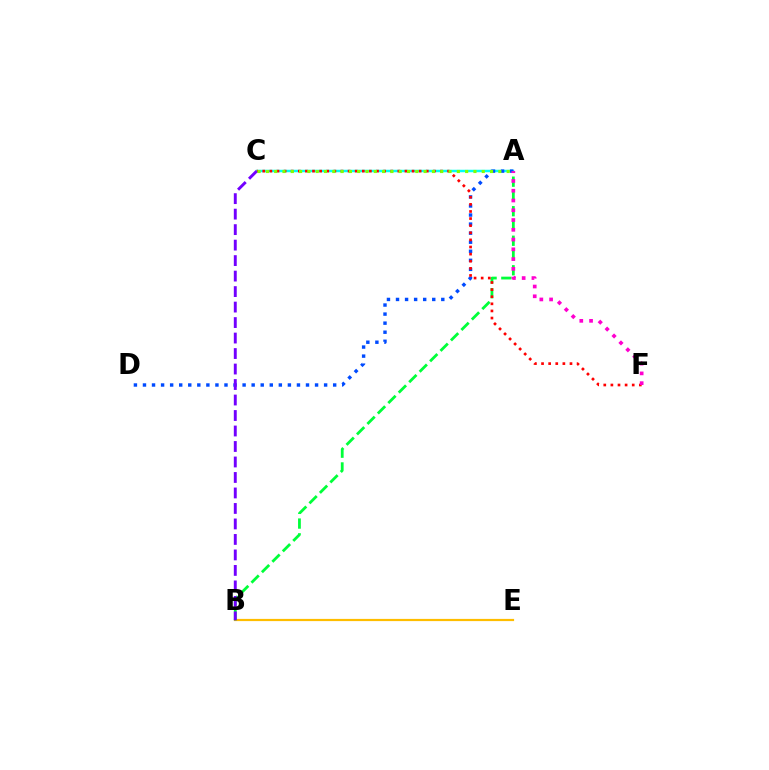{('B', 'E'): [{'color': '#ffbd00', 'line_style': 'solid', 'thickness': 1.59}], ('A', 'C'): [{'color': '#00fff6', 'line_style': 'solid', 'thickness': 1.79}, {'color': '#84ff00', 'line_style': 'dotted', 'thickness': 2.26}], ('A', 'D'): [{'color': '#004bff', 'line_style': 'dotted', 'thickness': 2.46}], ('A', 'B'): [{'color': '#00ff39', 'line_style': 'dashed', 'thickness': 2.01}], ('C', 'F'): [{'color': '#ff0000', 'line_style': 'dotted', 'thickness': 1.93}], ('B', 'C'): [{'color': '#7200ff', 'line_style': 'dashed', 'thickness': 2.1}], ('A', 'F'): [{'color': '#ff00cf', 'line_style': 'dotted', 'thickness': 2.65}]}